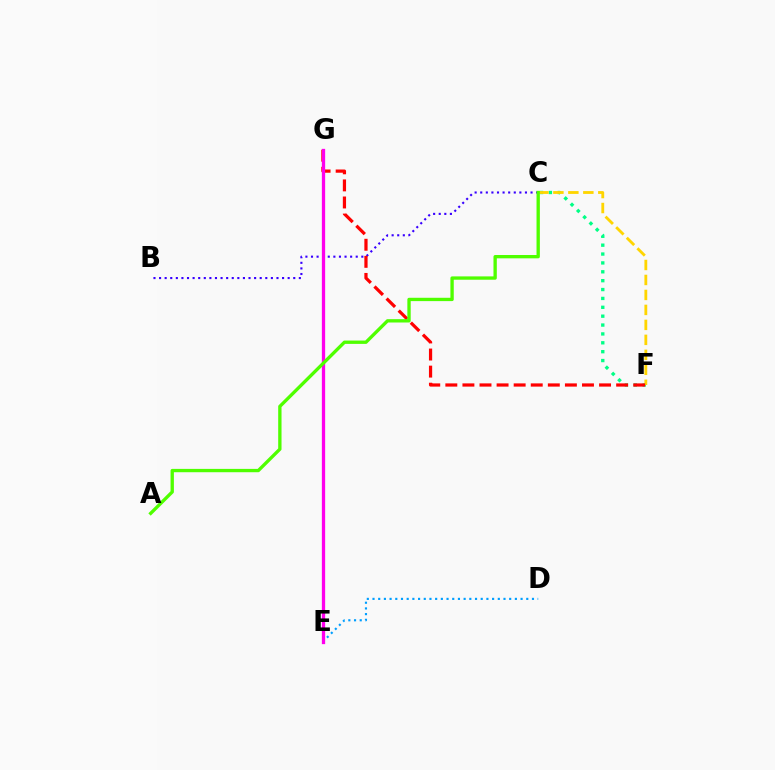{('C', 'F'): [{'color': '#00ff86', 'line_style': 'dotted', 'thickness': 2.41}, {'color': '#ffd500', 'line_style': 'dashed', 'thickness': 2.03}], ('B', 'C'): [{'color': '#3700ff', 'line_style': 'dotted', 'thickness': 1.52}], ('D', 'E'): [{'color': '#009eff', 'line_style': 'dotted', 'thickness': 1.55}], ('F', 'G'): [{'color': '#ff0000', 'line_style': 'dashed', 'thickness': 2.32}], ('E', 'G'): [{'color': '#ff00ed', 'line_style': 'solid', 'thickness': 2.36}], ('A', 'C'): [{'color': '#4fff00', 'line_style': 'solid', 'thickness': 2.4}]}